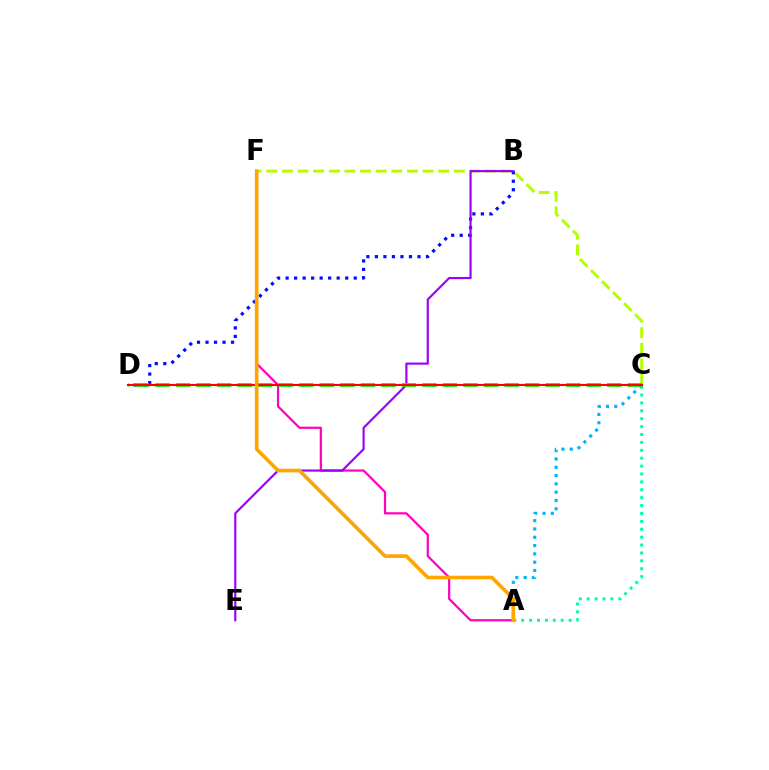{('C', 'F'): [{'color': '#b3ff00', 'line_style': 'dashed', 'thickness': 2.12}], ('A', 'C'): [{'color': '#00ff9d', 'line_style': 'dotted', 'thickness': 2.15}, {'color': '#00b5ff', 'line_style': 'dotted', 'thickness': 2.26}], ('B', 'D'): [{'color': '#0010ff', 'line_style': 'dotted', 'thickness': 2.31}], ('A', 'F'): [{'color': '#ff00bd', 'line_style': 'solid', 'thickness': 1.59}, {'color': '#ffa500', 'line_style': 'solid', 'thickness': 2.61}], ('B', 'E'): [{'color': '#9b00ff', 'line_style': 'solid', 'thickness': 1.56}], ('C', 'D'): [{'color': '#08ff00', 'line_style': 'dashed', 'thickness': 2.79}, {'color': '#ff0000', 'line_style': 'solid', 'thickness': 1.54}]}